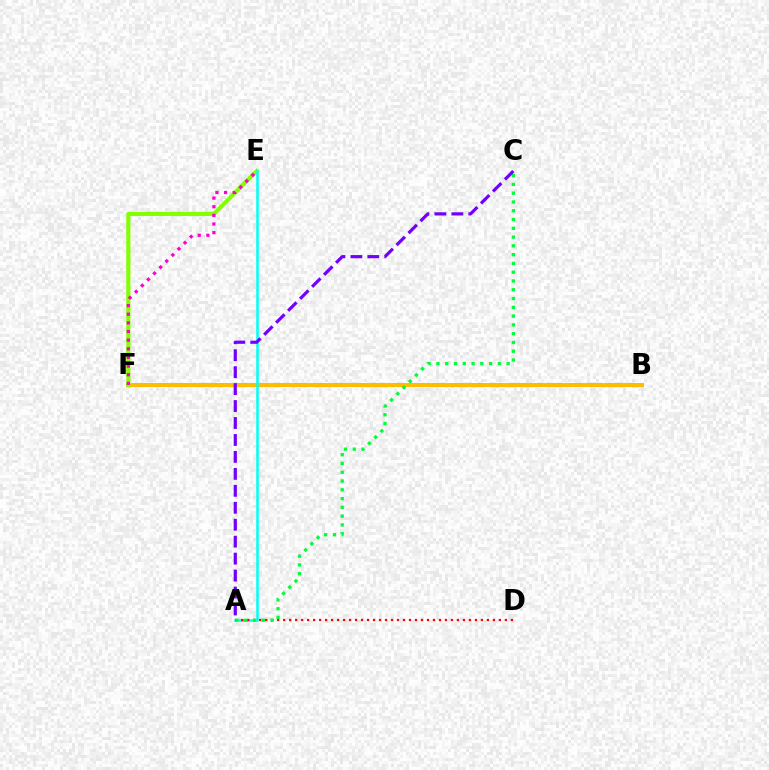{('B', 'F'): [{'color': '#004bff', 'line_style': 'dashed', 'thickness': 2.68}, {'color': '#ffbd00', 'line_style': 'solid', 'thickness': 2.85}], ('E', 'F'): [{'color': '#84ff00', 'line_style': 'solid', 'thickness': 3.0}, {'color': '#ff00cf', 'line_style': 'dotted', 'thickness': 2.35}], ('A', 'E'): [{'color': '#00fff6', 'line_style': 'solid', 'thickness': 1.82}], ('A', 'D'): [{'color': '#ff0000', 'line_style': 'dotted', 'thickness': 1.63}], ('A', 'C'): [{'color': '#00ff39', 'line_style': 'dotted', 'thickness': 2.39}, {'color': '#7200ff', 'line_style': 'dashed', 'thickness': 2.3}]}